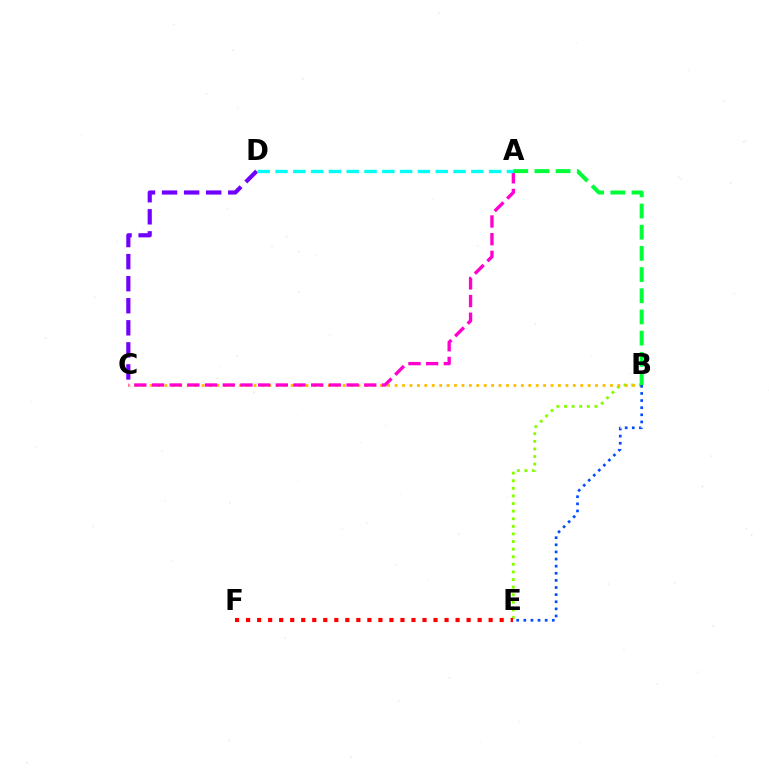{('B', 'E'): [{'color': '#84ff00', 'line_style': 'dotted', 'thickness': 2.06}, {'color': '#004bff', 'line_style': 'dotted', 'thickness': 1.93}], ('B', 'C'): [{'color': '#ffbd00', 'line_style': 'dotted', 'thickness': 2.02}], ('A', 'C'): [{'color': '#ff00cf', 'line_style': 'dashed', 'thickness': 2.4}], ('C', 'D'): [{'color': '#7200ff', 'line_style': 'dashed', 'thickness': 3.0}], ('A', 'B'): [{'color': '#00ff39', 'line_style': 'dashed', 'thickness': 2.88}], ('A', 'D'): [{'color': '#00fff6', 'line_style': 'dashed', 'thickness': 2.42}], ('E', 'F'): [{'color': '#ff0000', 'line_style': 'dotted', 'thickness': 3.0}]}